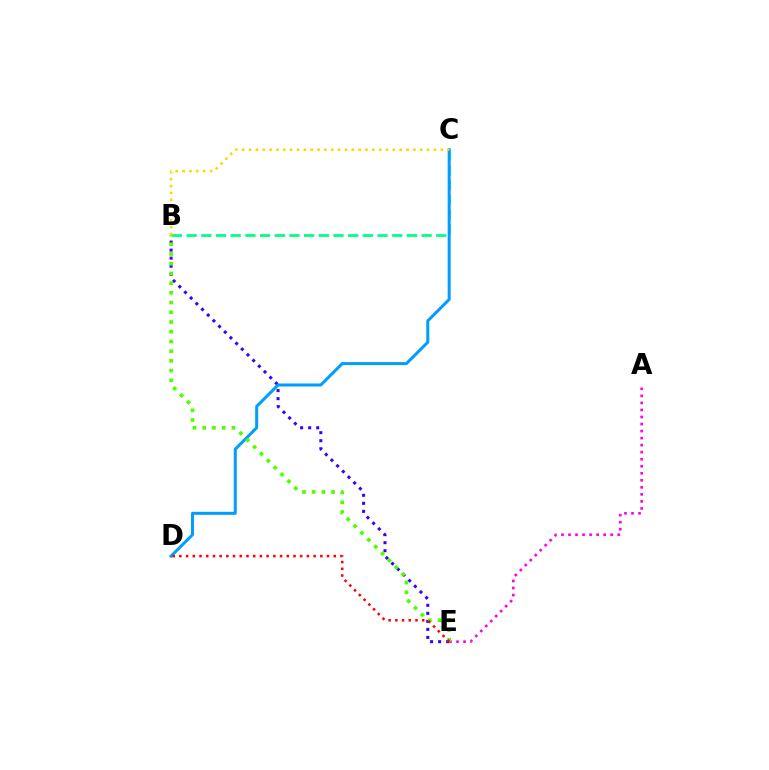{('B', 'E'): [{'color': '#3700ff', 'line_style': 'dotted', 'thickness': 2.18}, {'color': '#4fff00', 'line_style': 'dotted', 'thickness': 2.64}], ('B', 'C'): [{'color': '#00ff86', 'line_style': 'dashed', 'thickness': 1.99}, {'color': '#ffd500', 'line_style': 'dotted', 'thickness': 1.86}], ('A', 'E'): [{'color': '#ff00ed', 'line_style': 'dotted', 'thickness': 1.91}], ('C', 'D'): [{'color': '#009eff', 'line_style': 'solid', 'thickness': 2.17}], ('D', 'E'): [{'color': '#ff0000', 'line_style': 'dotted', 'thickness': 1.82}]}